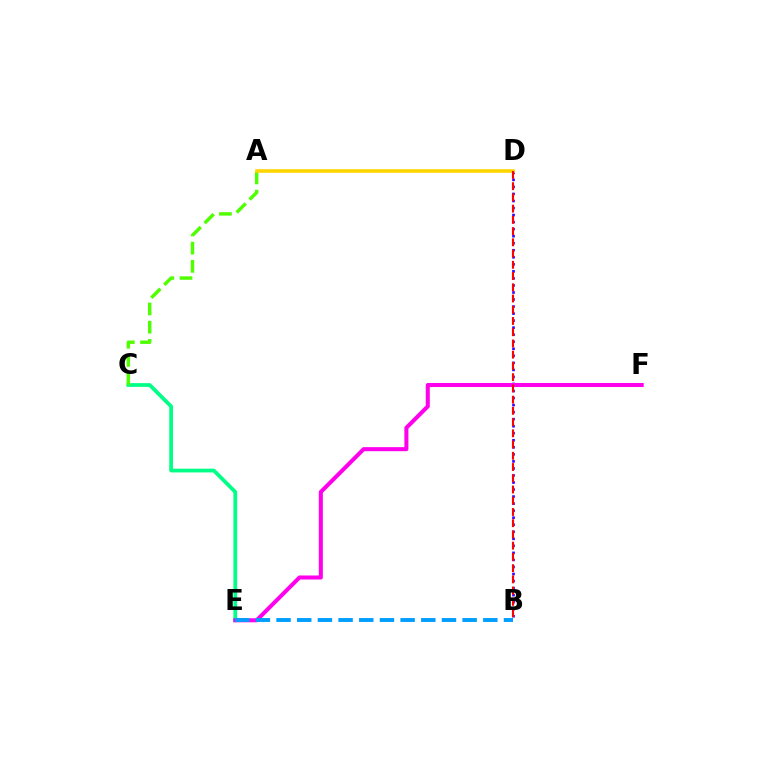{('B', 'D'): [{'color': '#3700ff', 'line_style': 'dotted', 'thickness': 1.91}, {'color': '#ff0000', 'line_style': 'dashed', 'thickness': 1.53}], ('C', 'E'): [{'color': '#00ff86', 'line_style': 'solid', 'thickness': 2.7}], ('A', 'C'): [{'color': '#4fff00', 'line_style': 'dashed', 'thickness': 2.47}], ('A', 'D'): [{'color': '#ffd500', 'line_style': 'solid', 'thickness': 2.59}], ('E', 'F'): [{'color': '#ff00ed', 'line_style': 'solid', 'thickness': 2.91}], ('B', 'E'): [{'color': '#009eff', 'line_style': 'dashed', 'thickness': 2.81}]}